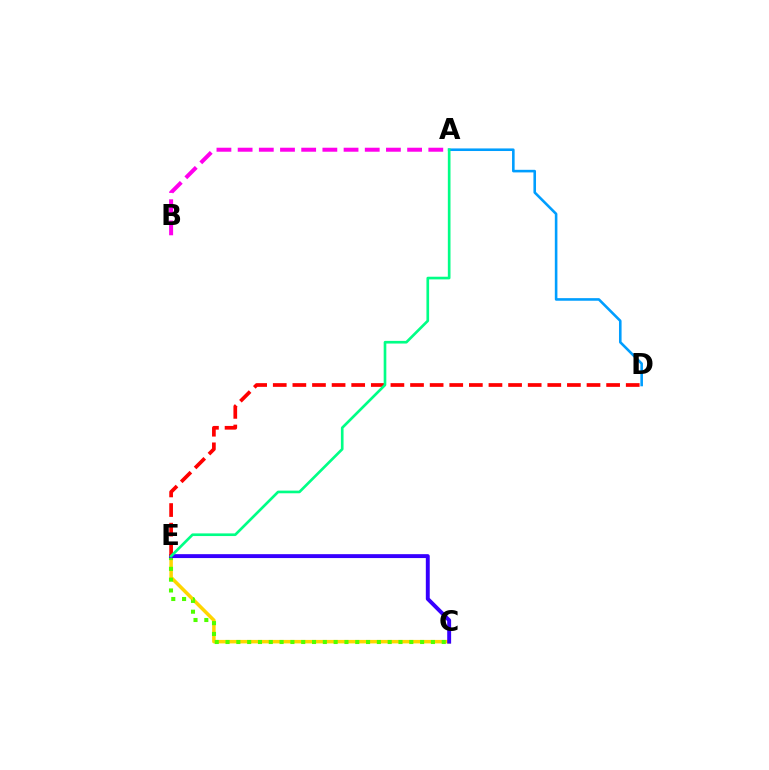{('C', 'E'): [{'color': '#ffd500', 'line_style': 'solid', 'thickness': 2.53}, {'color': '#4fff00', 'line_style': 'dotted', 'thickness': 2.94}, {'color': '#3700ff', 'line_style': 'solid', 'thickness': 2.82}], ('D', 'E'): [{'color': '#ff0000', 'line_style': 'dashed', 'thickness': 2.66}], ('A', 'D'): [{'color': '#009eff', 'line_style': 'solid', 'thickness': 1.86}], ('A', 'E'): [{'color': '#00ff86', 'line_style': 'solid', 'thickness': 1.91}], ('A', 'B'): [{'color': '#ff00ed', 'line_style': 'dashed', 'thickness': 2.88}]}